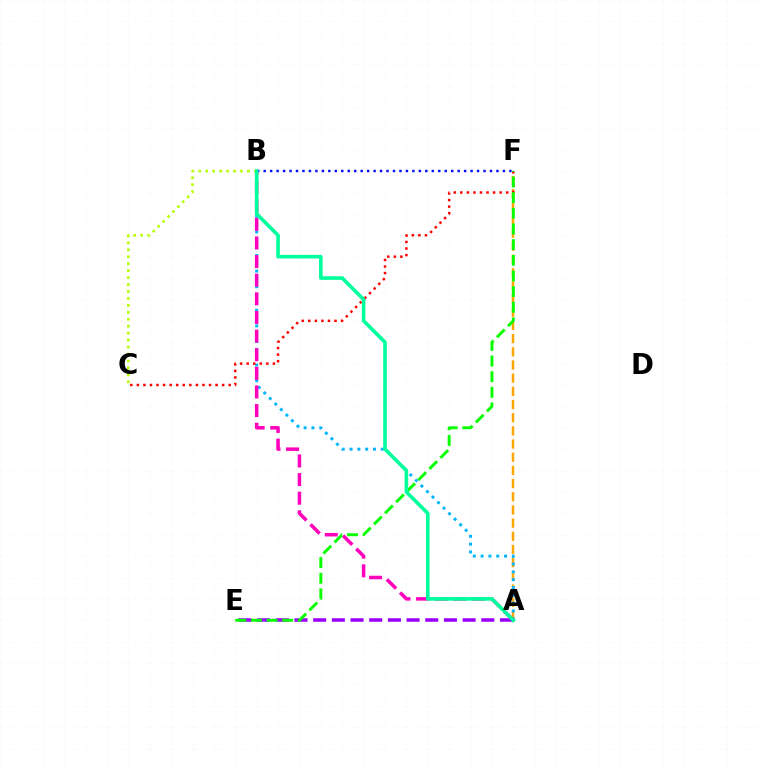{('A', 'F'): [{'color': '#ffa500', 'line_style': 'dashed', 'thickness': 1.79}], ('A', 'B'): [{'color': '#00b5ff', 'line_style': 'dotted', 'thickness': 2.13}, {'color': '#ff00bd', 'line_style': 'dashed', 'thickness': 2.53}, {'color': '#00ff9d', 'line_style': 'solid', 'thickness': 2.61}], ('C', 'F'): [{'color': '#ff0000', 'line_style': 'dotted', 'thickness': 1.78}], ('A', 'E'): [{'color': '#9b00ff', 'line_style': 'dashed', 'thickness': 2.54}], ('E', 'F'): [{'color': '#08ff00', 'line_style': 'dashed', 'thickness': 2.13}], ('B', 'F'): [{'color': '#0010ff', 'line_style': 'dotted', 'thickness': 1.76}], ('B', 'C'): [{'color': '#b3ff00', 'line_style': 'dotted', 'thickness': 1.89}]}